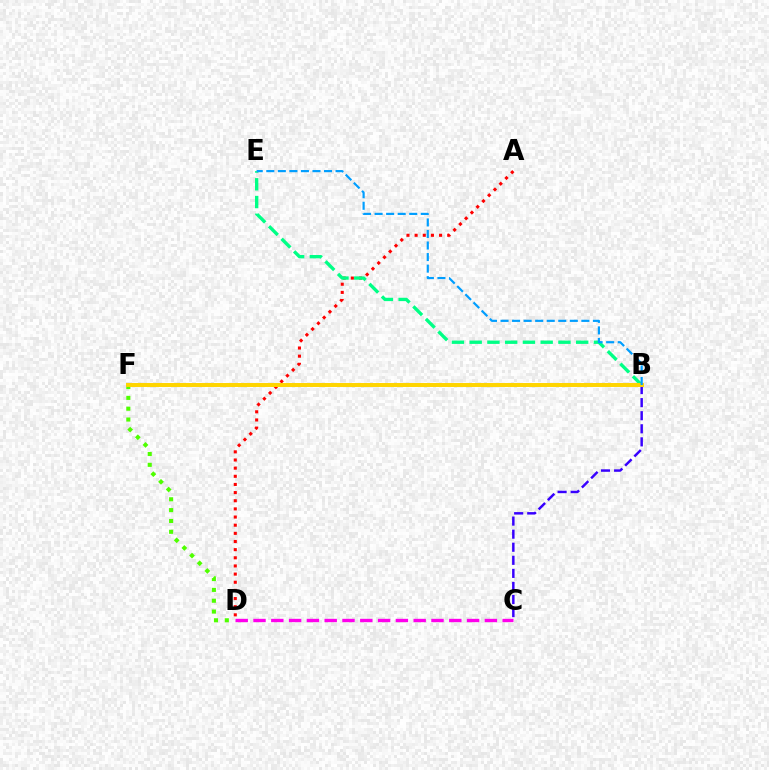{('A', 'D'): [{'color': '#ff0000', 'line_style': 'dotted', 'thickness': 2.21}], ('D', 'F'): [{'color': '#4fff00', 'line_style': 'dotted', 'thickness': 2.94}], ('B', 'E'): [{'color': '#00ff86', 'line_style': 'dashed', 'thickness': 2.41}, {'color': '#009eff', 'line_style': 'dashed', 'thickness': 1.57}], ('B', 'C'): [{'color': '#3700ff', 'line_style': 'dashed', 'thickness': 1.78}], ('B', 'F'): [{'color': '#ffd500', 'line_style': 'solid', 'thickness': 2.85}], ('C', 'D'): [{'color': '#ff00ed', 'line_style': 'dashed', 'thickness': 2.42}]}